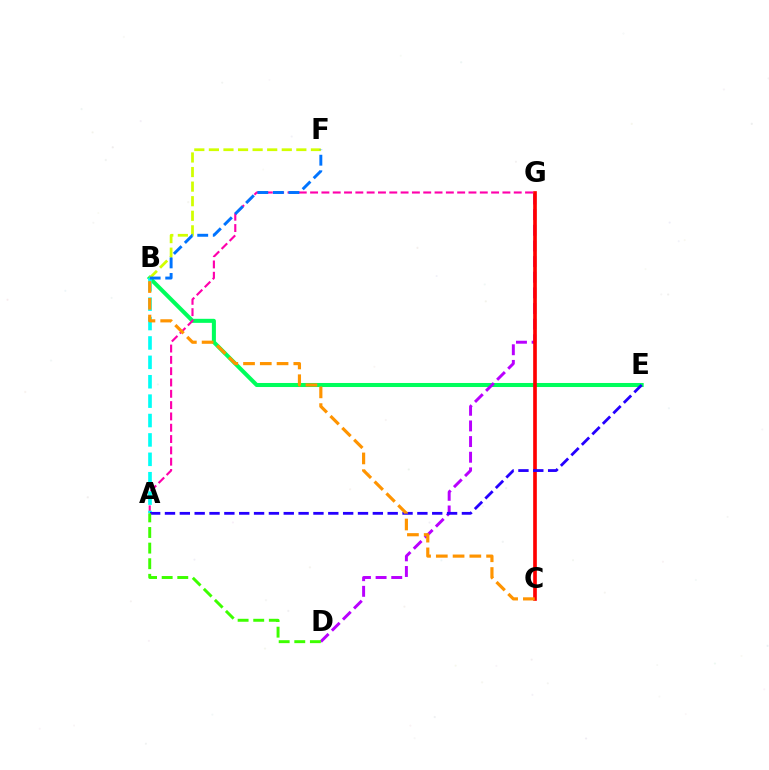{('B', 'E'): [{'color': '#00ff5c', 'line_style': 'solid', 'thickness': 2.91}], ('A', 'G'): [{'color': '#ff00ac', 'line_style': 'dashed', 'thickness': 1.54}], ('D', 'G'): [{'color': '#b900ff', 'line_style': 'dashed', 'thickness': 2.13}], ('A', 'B'): [{'color': '#00fff6', 'line_style': 'dashed', 'thickness': 2.63}], ('C', 'G'): [{'color': '#ff0000', 'line_style': 'solid', 'thickness': 2.63}], ('A', 'E'): [{'color': '#2500ff', 'line_style': 'dashed', 'thickness': 2.02}], ('A', 'D'): [{'color': '#3dff00', 'line_style': 'dashed', 'thickness': 2.12}], ('B', 'C'): [{'color': '#ff9400', 'line_style': 'dashed', 'thickness': 2.28}], ('B', 'F'): [{'color': '#d1ff00', 'line_style': 'dashed', 'thickness': 1.98}, {'color': '#0074ff', 'line_style': 'dashed', 'thickness': 2.11}]}